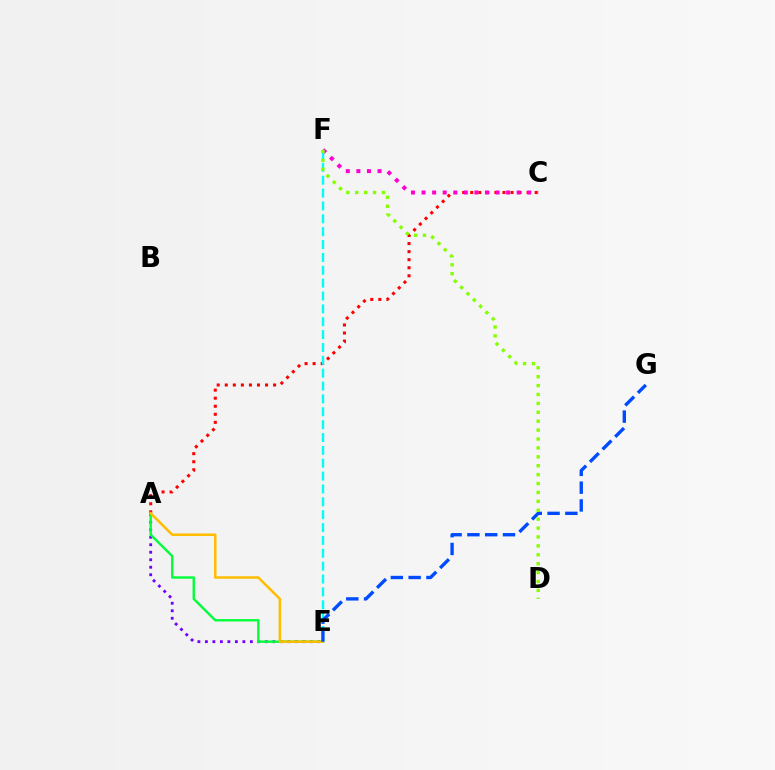{('A', 'C'): [{'color': '#ff0000', 'line_style': 'dotted', 'thickness': 2.19}], ('C', 'F'): [{'color': '#ff00cf', 'line_style': 'dotted', 'thickness': 2.87}], ('A', 'E'): [{'color': '#7200ff', 'line_style': 'dotted', 'thickness': 2.04}, {'color': '#00ff39', 'line_style': 'solid', 'thickness': 1.72}, {'color': '#ffbd00', 'line_style': 'solid', 'thickness': 1.81}], ('E', 'F'): [{'color': '#00fff6', 'line_style': 'dashed', 'thickness': 1.75}], ('E', 'G'): [{'color': '#004bff', 'line_style': 'dashed', 'thickness': 2.42}], ('D', 'F'): [{'color': '#84ff00', 'line_style': 'dotted', 'thickness': 2.42}]}